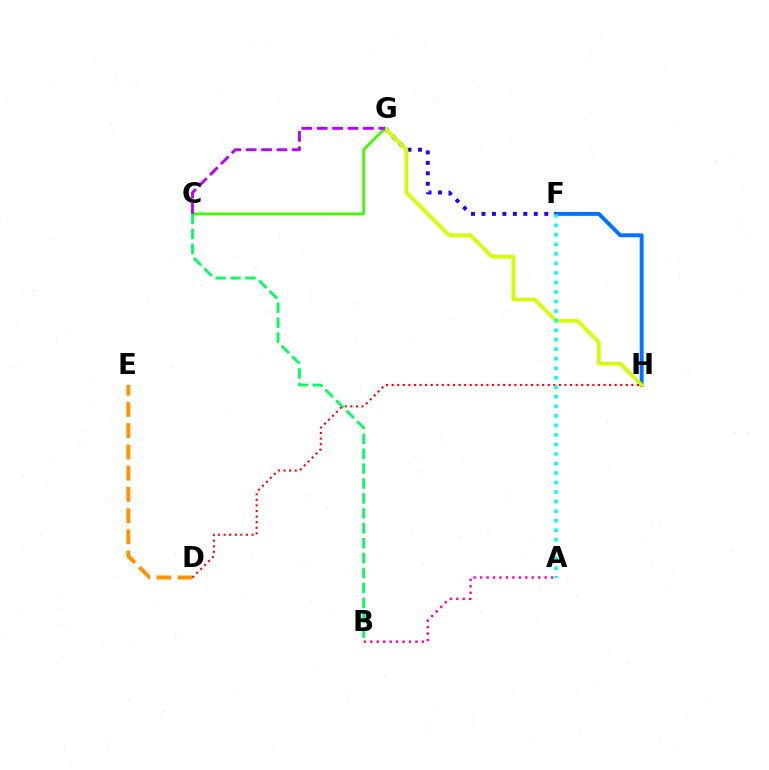{('C', 'G'): [{'color': '#3dff00', 'line_style': 'solid', 'thickness': 1.99}, {'color': '#b900ff', 'line_style': 'dashed', 'thickness': 2.09}], ('D', 'E'): [{'color': '#ff9400', 'line_style': 'dashed', 'thickness': 2.88}], ('A', 'B'): [{'color': '#ff00ac', 'line_style': 'dotted', 'thickness': 1.75}], ('F', 'H'): [{'color': '#0074ff', 'line_style': 'solid', 'thickness': 2.82}], ('B', 'C'): [{'color': '#00ff5c', 'line_style': 'dashed', 'thickness': 2.03}], ('F', 'G'): [{'color': '#2500ff', 'line_style': 'dotted', 'thickness': 2.84}], ('G', 'H'): [{'color': '#d1ff00', 'line_style': 'solid', 'thickness': 2.67}], ('D', 'H'): [{'color': '#ff0000', 'line_style': 'dotted', 'thickness': 1.51}], ('A', 'F'): [{'color': '#00fff6', 'line_style': 'dotted', 'thickness': 2.59}]}